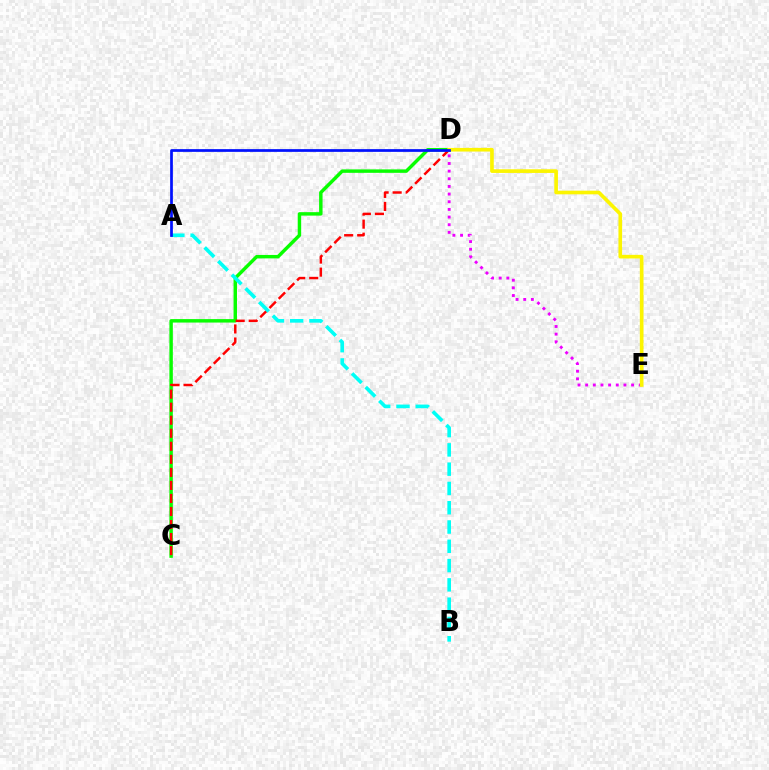{('C', 'D'): [{'color': '#08ff00', 'line_style': 'solid', 'thickness': 2.48}, {'color': '#ff0000', 'line_style': 'dashed', 'thickness': 1.77}], ('A', 'B'): [{'color': '#00fff6', 'line_style': 'dashed', 'thickness': 2.62}], ('D', 'E'): [{'color': '#ee00ff', 'line_style': 'dotted', 'thickness': 2.08}, {'color': '#fcf500', 'line_style': 'solid', 'thickness': 2.63}], ('A', 'D'): [{'color': '#0010ff', 'line_style': 'solid', 'thickness': 1.96}]}